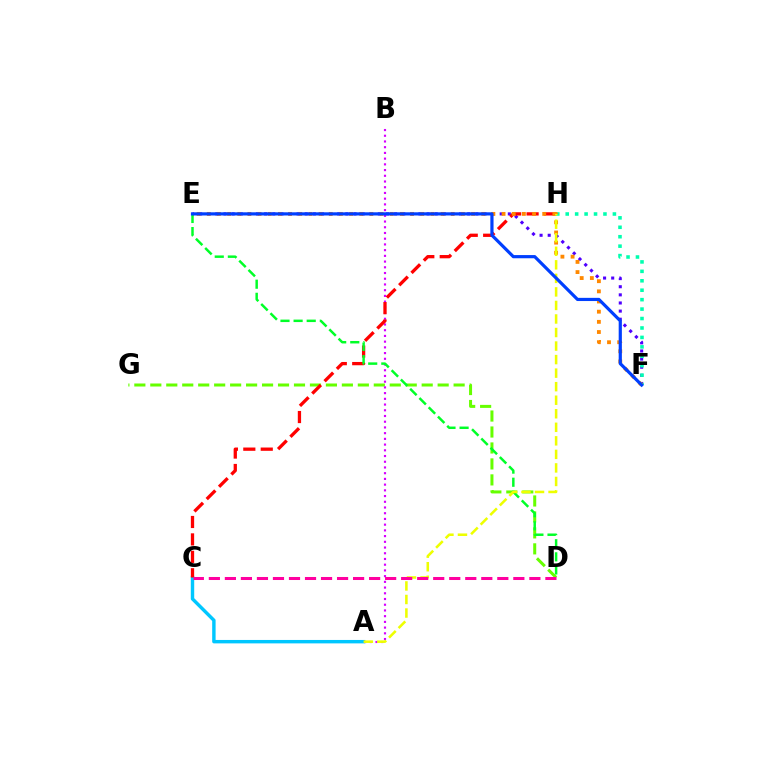{('A', 'C'): [{'color': '#00c7ff', 'line_style': 'solid', 'thickness': 2.46}], ('E', 'F'): [{'color': '#4f00ff', 'line_style': 'dotted', 'thickness': 2.21}, {'color': '#ff8800', 'line_style': 'dotted', 'thickness': 2.76}, {'color': '#003fff', 'line_style': 'solid', 'thickness': 2.3}], ('D', 'G'): [{'color': '#66ff00', 'line_style': 'dashed', 'thickness': 2.17}], ('A', 'B'): [{'color': '#d600ff', 'line_style': 'dotted', 'thickness': 1.55}], ('C', 'H'): [{'color': '#ff0000', 'line_style': 'dashed', 'thickness': 2.37}], ('F', 'H'): [{'color': '#00ffaf', 'line_style': 'dotted', 'thickness': 2.56}], ('D', 'E'): [{'color': '#00ff27', 'line_style': 'dashed', 'thickness': 1.78}], ('A', 'H'): [{'color': '#eeff00', 'line_style': 'dashed', 'thickness': 1.84}], ('C', 'D'): [{'color': '#ff00a0', 'line_style': 'dashed', 'thickness': 2.18}]}